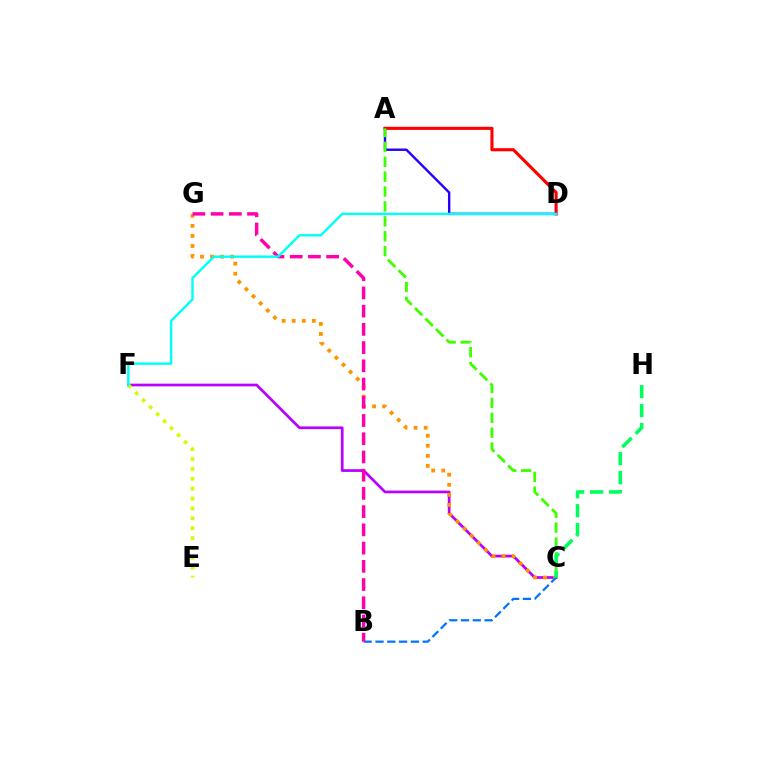{('C', 'F'): [{'color': '#b900ff', 'line_style': 'solid', 'thickness': 1.95}], ('C', 'G'): [{'color': '#ff9400', 'line_style': 'dotted', 'thickness': 2.73}], ('A', 'D'): [{'color': '#2500ff', 'line_style': 'solid', 'thickness': 1.73}, {'color': '#ff0000', 'line_style': 'solid', 'thickness': 2.24}], ('B', 'C'): [{'color': '#0074ff', 'line_style': 'dashed', 'thickness': 1.6}], ('B', 'G'): [{'color': '#ff00ac', 'line_style': 'dashed', 'thickness': 2.48}], ('E', 'F'): [{'color': '#d1ff00', 'line_style': 'dotted', 'thickness': 2.68}], ('A', 'C'): [{'color': '#3dff00', 'line_style': 'dashed', 'thickness': 2.02}], ('D', 'F'): [{'color': '#00fff6', 'line_style': 'solid', 'thickness': 1.74}], ('C', 'H'): [{'color': '#00ff5c', 'line_style': 'dashed', 'thickness': 2.58}]}